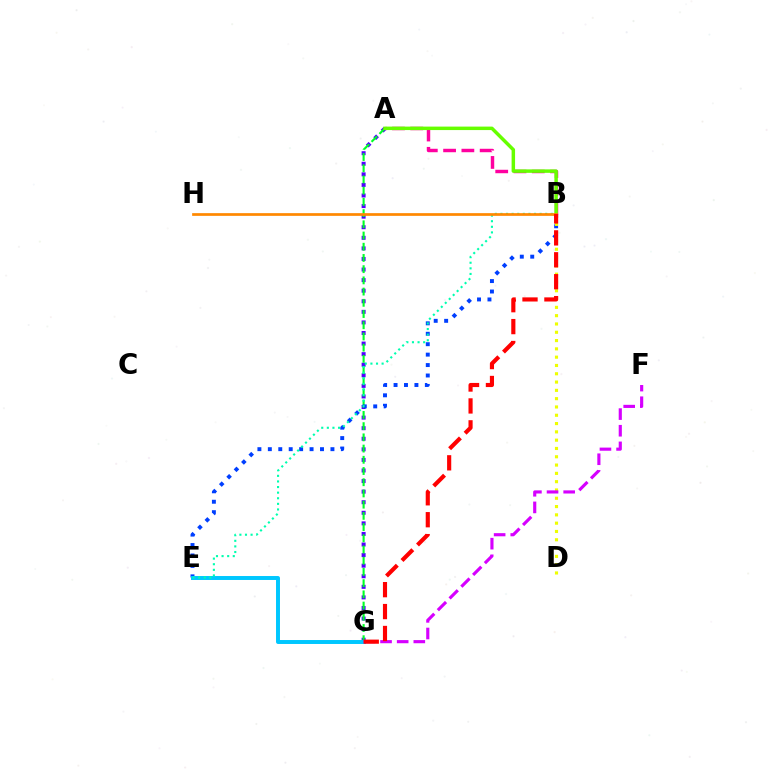{('A', 'G'): [{'color': '#4f00ff', 'line_style': 'dotted', 'thickness': 2.87}, {'color': '#00ff27', 'line_style': 'dashed', 'thickness': 1.52}], ('B', 'E'): [{'color': '#003fff', 'line_style': 'dotted', 'thickness': 2.83}, {'color': '#00ffaf', 'line_style': 'dotted', 'thickness': 1.52}], ('B', 'D'): [{'color': '#eeff00', 'line_style': 'dotted', 'thickness': 2.26}], ('E', 'G'): [{'color': '#00c7ff', 'line_style': 'solid', 'thickness': 2.85}], ('A', 'B'): [{'color': '#ff00a0', 'line_style': 'dashed', 'thickness': 2.48}, {'color': '#66ff00', 'line_style': 'solid', 'thickness': 2.5}], ('F', 'G'): [{'color': '#d600ff', 'line_style': 'dashed', 'thickness': 2.26}], ('B', 'H'): [{'color': '#ff8800', 'line_style': 'solid', 'thickness': 1.95}], ('B', 'G'): [{'color': '#ff0000', 'line_style': 'dashed', 'thickness': 2.98}]}